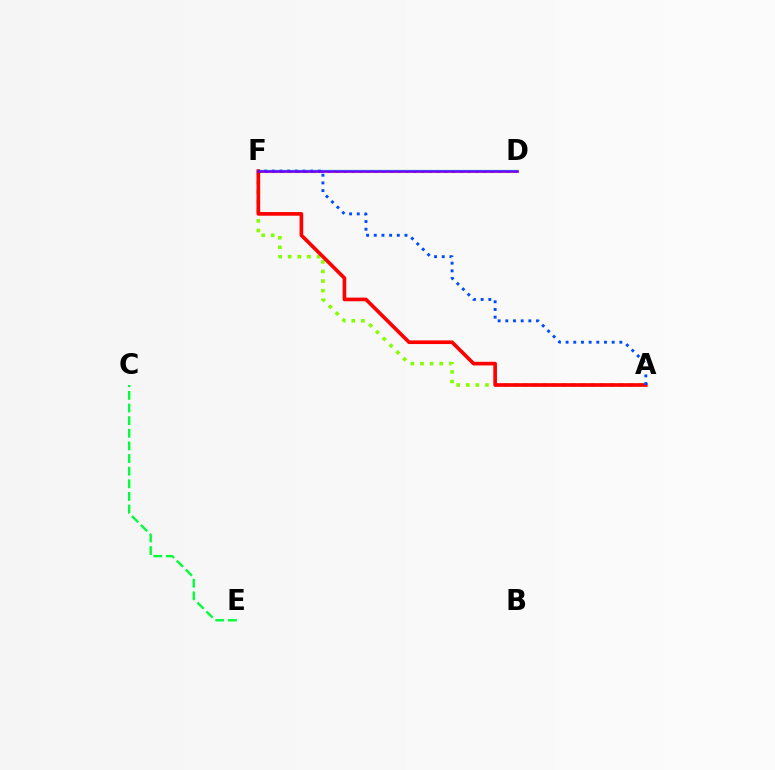{('D', 'F'): [{'color': '#ffbd00', 'line_style': 'solid', 'thickness': 2.29}, {'color': '#ff00cf', 'line_style': 'dotted', 'thickness': 2.1}, {'color': '#00fff6', 'line_style': 'solid', 'thickness': 1.63}, {'color': '#7200ff', 'line_style': 'solid', 'thickness': 1.82}], ('C', 'E'): [{'color': '#00ff39', 'line_style': 'dashed', 'thickness': 1.72}], ('A', 'F'): [{'color': '#84ff00', 'line_style': 'dotted', 'thickness': 2.61}, {'color': '#ff0000', 'line_style': 'solid', 'thickness': 2.63}, {'color': '#004bff', 'line_style': 'dotted', 'thickness': 2.09}]}